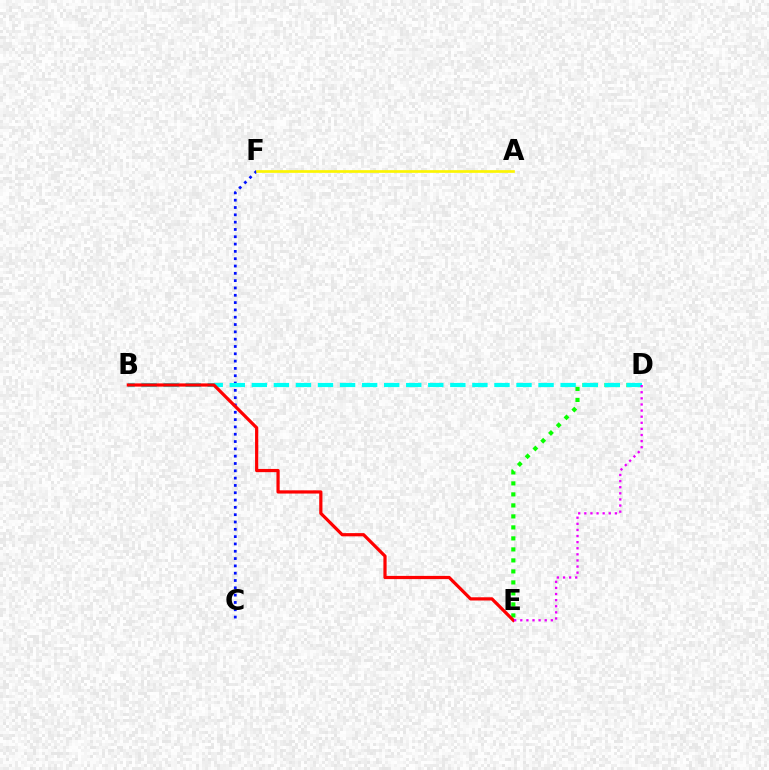{('D', 'E'): [{'color': '#08ff00', 'line_style': 'dotted', 'thickness': 2.99}, {'color': '#ee00ff', 'line_style': 'dotted', 'thickness': 1.66}], ('C', 'F'): [{'color': '#0010ff', 'line_style': 'dotted', 'thickness': 1.99}], ('A', 'F'): [{'color': '#fcf500', 'line_style': 'solid', 'thickness': 1.93}], ('B', 'D'): [{'color': '#00fff6', 'line_style': 'dashed', 'thickness': 3.0}], ('B', 'E'): [{'color': '#ff0000', 'line_style': 'solid', 'thickness': 2.31}]}